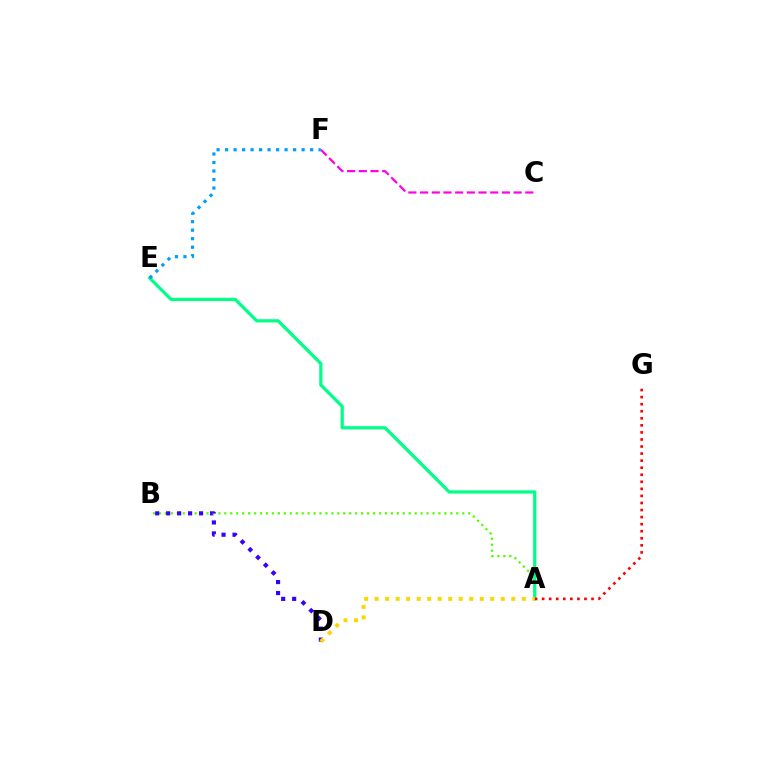{('A', 'B'): [{'color': '#4fff00', 'line_style': 'dotted', 'thickness': 1.62}], ('C', 'F'): [{'color': '#ff00ed', 'line_style': 'dashed', 'thickness': 1.59}], ('A', 'E'): [{'color': '#00ff86', 'line_style': 'solid', 'thickness': 2.33}], ('A', 'G'): [{'color': '#ff0000', 'line_style': 'dotted', 'thickness': 1.92}], ('B', 'D'): [{'color': '#3700ff', 'line_style': 'dotted', 'thickness': 2.98}], ('A', 'D'): [{'color': '#ffd500', 'line_style': 'dotted', 'thickness': 2.86}], ('E', 'F'): [{'color': '#009eff', 'line_style': 'dotted', 'thickness': 2.31}]}